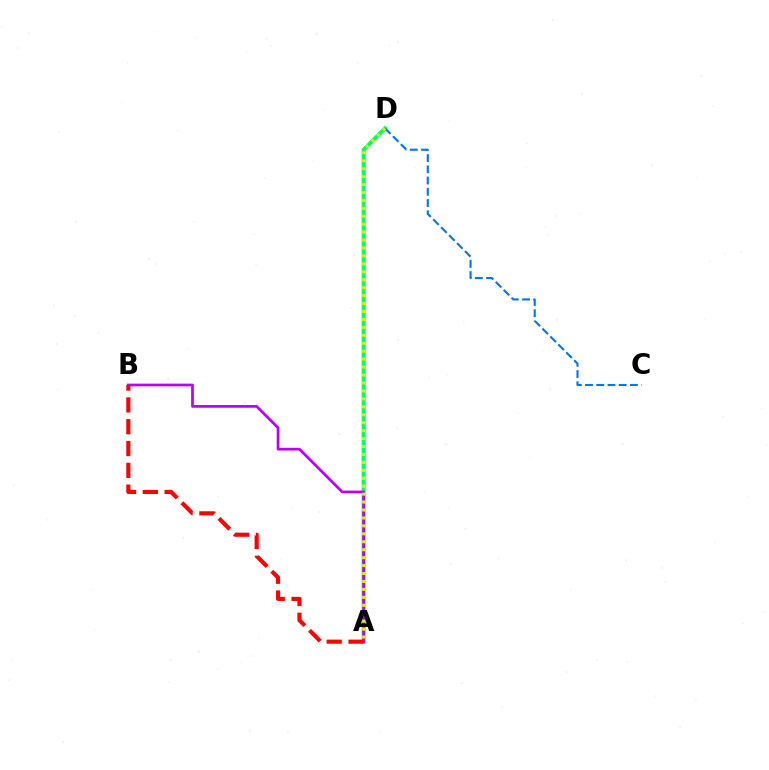{('A', 'D'): [{'color': '#00ff5c', 'line_style': 'solid', 'thickness': 2.79}, {'color': '#d1ff00', 'line_style': 'dotted', 'thickness': 2.16}], ('A', 'B'): [{'color': '#b900ff', 'line_style': 'solid', 'thickness': 1.96}, {'color': '#ff0000', 'line_style': 'dashed', 'thickness': 2.96}], ('C', 'D'): [{'color': '#0074ff', 'line_style': 'dashed', 'thickness': 1.52}]}